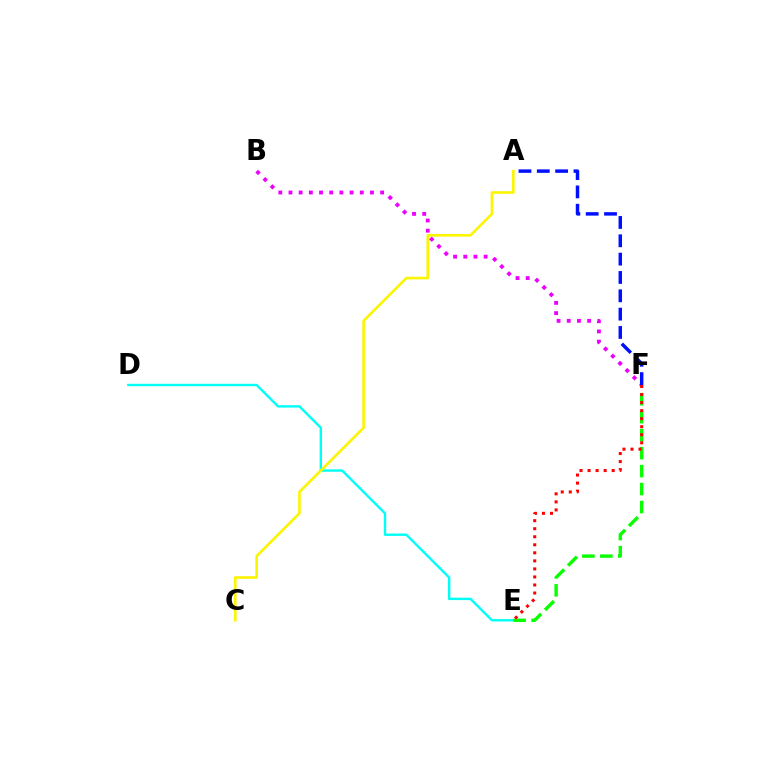{('D', 'E'): [{'color': '#00fff6', 'line_style': 'solid', 'thickness': 1.73}], ('E', 'F'): [{'color': '#08ff00', 'line_style': 'dashed', 'thickness': 2.44}, {'color': '#ff0000', 'line_style': 'dotted', 'thickness': 2.18}], ('B', 'F'): [{'color': '#ee00ff', 'line_style': 'dotted', 'thickness': 2.77}], ('A', 'C'): [{'color': '#fcf500', 'line_style': 'solid', 'thickness': 1.89}], ('A', 'F'): [{'color': '#0010ff', 'line_style': 'dashed', 'thickness': 2.49}]}